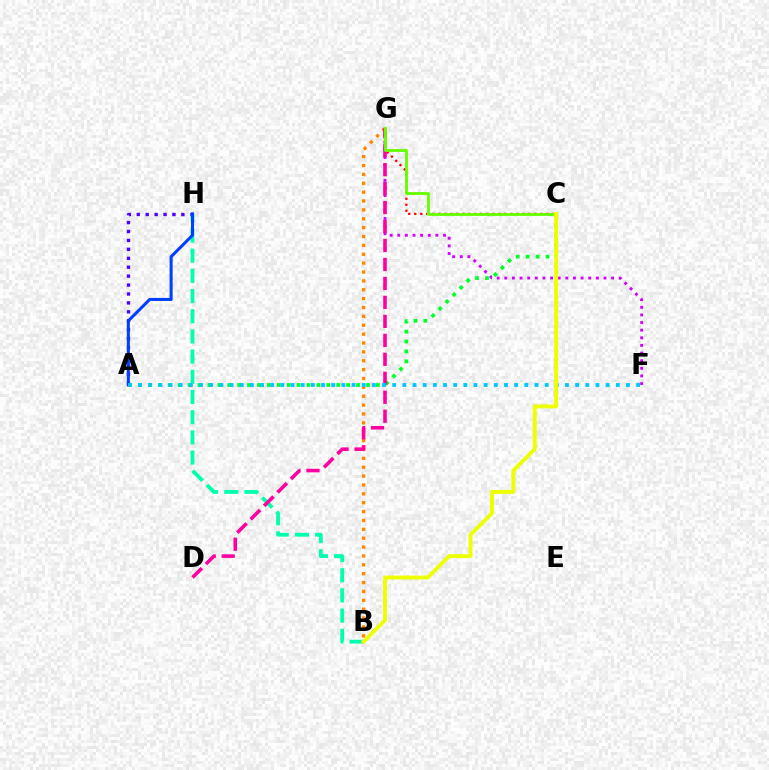{('A', 'H'): [{'color': '#4f00ff', 'line_style': 'dotted', 'thickness': 2.42}, {'color': '#003fff', 'line_style': 'solid', 'thickness': 2.19}], ('B', 'G'): [{'color': '#ff8800', 'line_style': 'dotted', 'thickness': 2.41}], ('A', 'C'): [{'color': '#00ff27', 'line_style': 'dotted', 'thickness': 2.69}], ('F', 'G'): [{'color': '#d600ff', 'line_style': 'dotted', 'thickness': 2.07}], ('B', 'H'): [{'color': '#00ffaf', 'line_style': 'dashed', 'thickness': 2.74}], ('C', 'G'): [{'color': '#ff0000', 'line_style': 'dotted', 'thickness': 1.63}, {'color': '#66ff00', 'line_style': 'solid', 'thickness': 2.05}], ('D', 'G'): [{'color': '#ff00a0', 'line_style': 'dashed', 'thickness': 2.58}], ('A', 'F'): [{'color': '#00c7ff', 'line_style': 'dotted', 'thickness': 2.76}], ('B', 'C'): [{'color': '#eeff00', 'line_style': 'solid', 'thickness': 2.8}]}